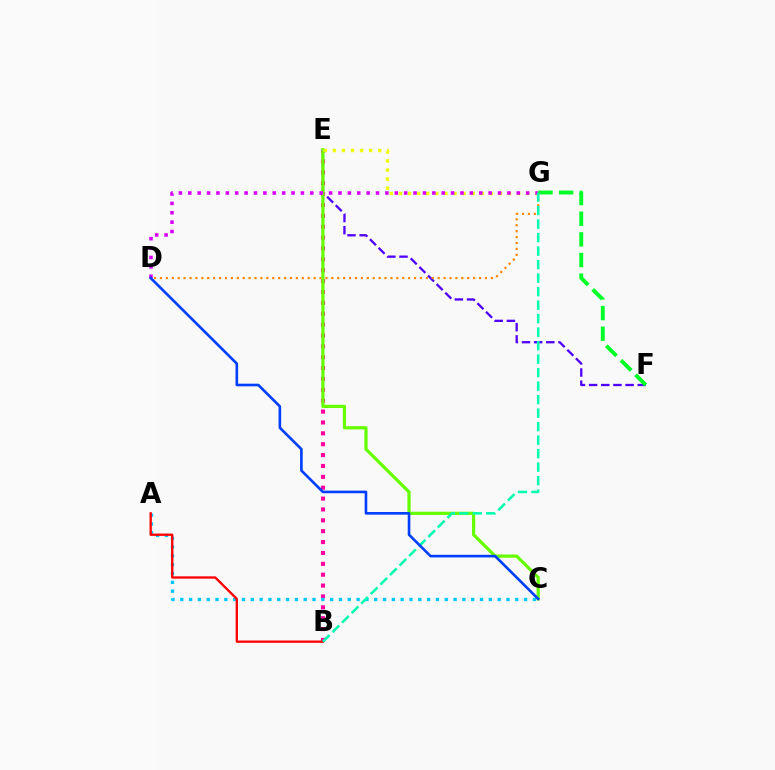{('E', 'F'): [{'color': '#4f00ff', 'line_style': 'dashed', 'thickness': 1.65}], ('D', 'G'): [{'color': '#ff8800', 'line_style': 'dotted', 'thickness': 1.61}, {'color': '#d600ff', 'line_style': 'dotted', 'thickness': 2.55}], ('B', 'E'): [{'color': '#ff00a0', 'line_style': 'dotted', 'thickness': 2.95}], ('F', 'G'): [{'color': '#00ff27', 'line_style': 'dashed', 'thickness': 2.81}], ('A', 'C'): [{'color': '#00c7ff', 'line_style': 'dotted', 'thickness': 2.4}], ('A', 'B'): [{'color': '#ff0000', 'line_style': 'solid', 'thickness': 1.67}], ('C', 'E'): [{'color': '#66ff00', 'line_style': 'solid', 'thickness': 2.32}], ('E', 'G'): [{'color': '#eeff00', 'line_style': 'dotted', 'thickness': 2.47}], ('B', 'G'): [{'color': '#00ffaf', 'line_style': 'dashed', 'thickness': 1.83}], ('C', 'D'): [{'color': '#003fff', 'line_style': 'solid', 'thickness': 1.89}]}